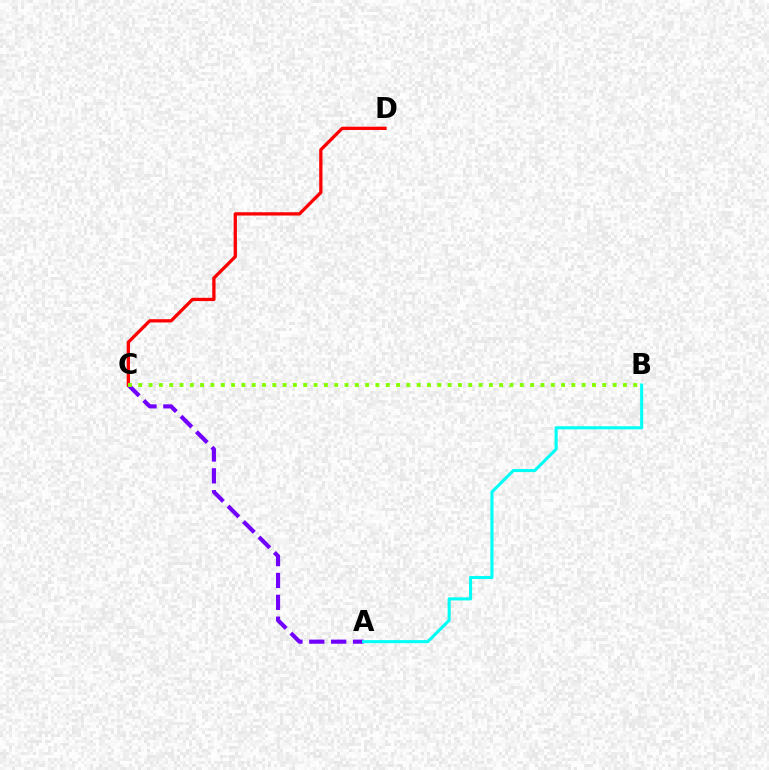{('A', 'C'): [{'color': '#7200ff', 'line_style': 'dashed', 'thickness': 2.97}], ('C', 'D'): [{'color': '#ff0000', 'line_style': 'solid', 'thickness': 2.37}], ('A', 'B'): [{'color': '#00fff6', 'line_style': 'solid', 'thickness': 2.21}], ('B', 'C'): [{'color': '#84ff00', 'line_style': 'dotted', 'thickness': 2.8}]}